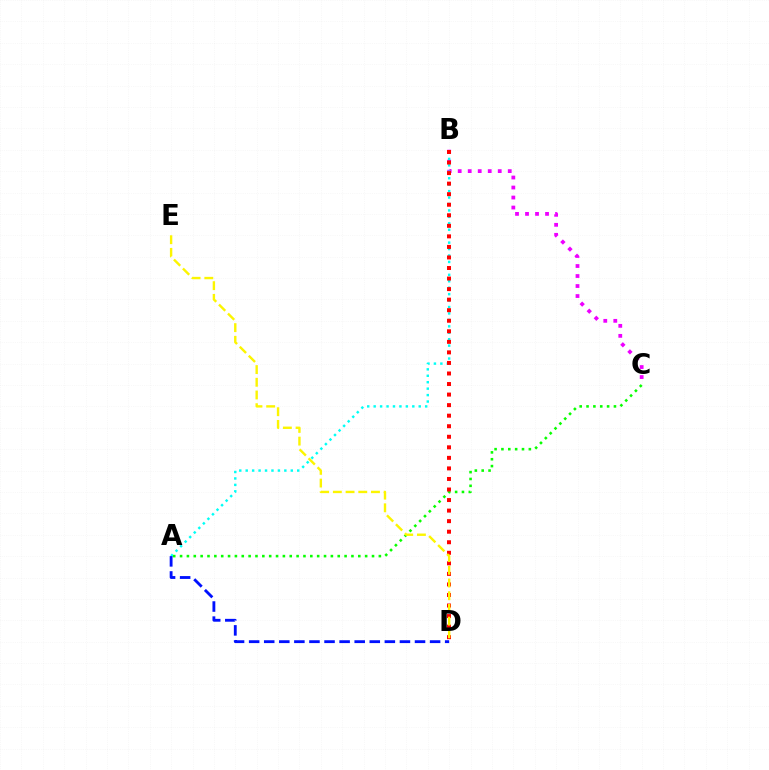{('B', 'C'): [{'color': '#ee00ff', 'line_style': 'dotted', 'thickness': 2.72}], ('A', 'B'): [{'color': '#00fff6', 'line_style': 'dotted', 'thickness': 1.75}], ('A', 'C'): [{'color': '#08ff00', 'line_style': 'dotted', 'thickness': 1.86}], ('B', 'D'): [{'color': '#ff0000', 'line_style': 'dotted', 'thickness': 2.87}], ('D', 'E'): [{'color': '#fcf500', 'line_style': 'dashed', 'thickness': 1.73}], ('A', 'D'): [{'color': '#0010ff', 'line_style': 'dashed', 'thickness': 2.05}]}